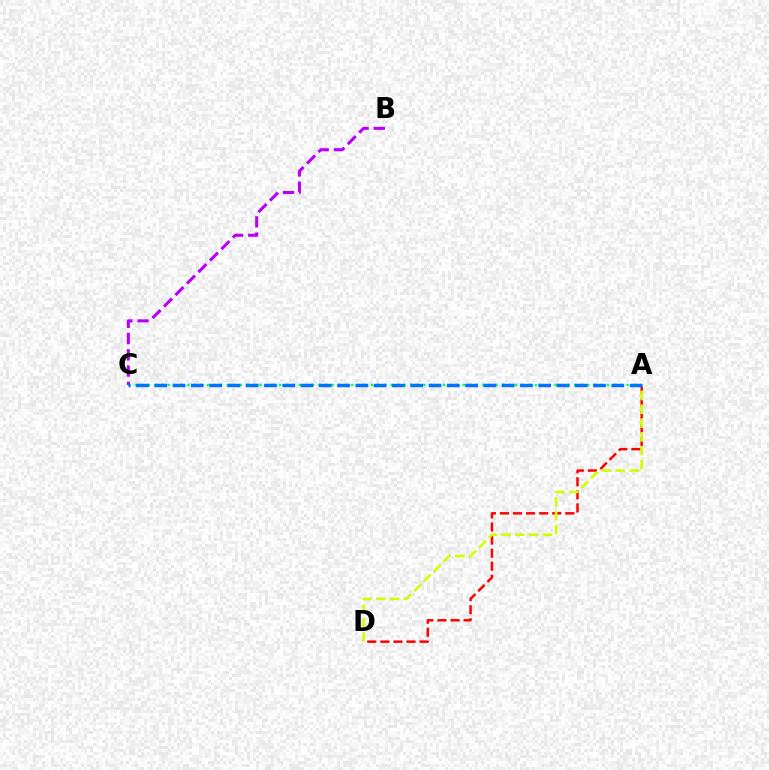{('A', 'D'): [{'color': '#ff0000', 'line_style': 'dashed', 'thickness': 1.78}, {'color': '#d1ff00', 'line_style': 'dashed', 'thickness': 1.88}], ('A', 'C'): [{'color': '#00ff5c', 'line_style': 'dotted', 'thickness': 1.78}, {'color': '#0074ff', 'line_style': 'dashed', 'thickness': 2.48}], ('B', 'C'): [{'color': '#b900ff', 'line_style': 'dashed', 'thickness': 2.21}]}